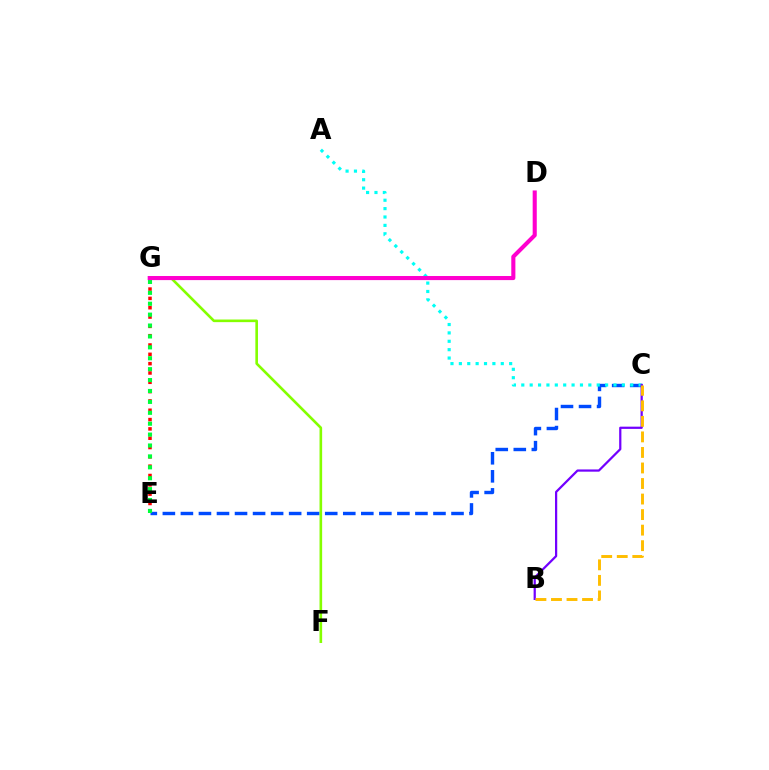{('E', 'G'): [{'color': '#ff0000', 'line_style': 'dotted', 'thickness': 2.53}, {'color': '#00ff39', 'line_style': 'dotted', 'thickness': 2.96}], ('C', 'E'): [{'color': '#004bff', 'line_style': 'dashed', 'thickness': 2.45}], ('A', 'C'): [{'color': '#00fff6', 'line_style': 'dotted', 'thickness': 2.28}], ('B', 'C'): [{'color': '#7200ff', 'line_style': 'solid', 'thickness': 1.61}, {'color': '#ffbd00', 'line_style': 'dashed', 'thickness': 2.11}], ('F', 'G'): [{'color': '#84ff00', 'line_style': 'solid', 'thickness': 1.89}], ('D', 'G'): [{'color': '#ff00cf', 'line_style': 'solid', 'thickness': 2.94}]}